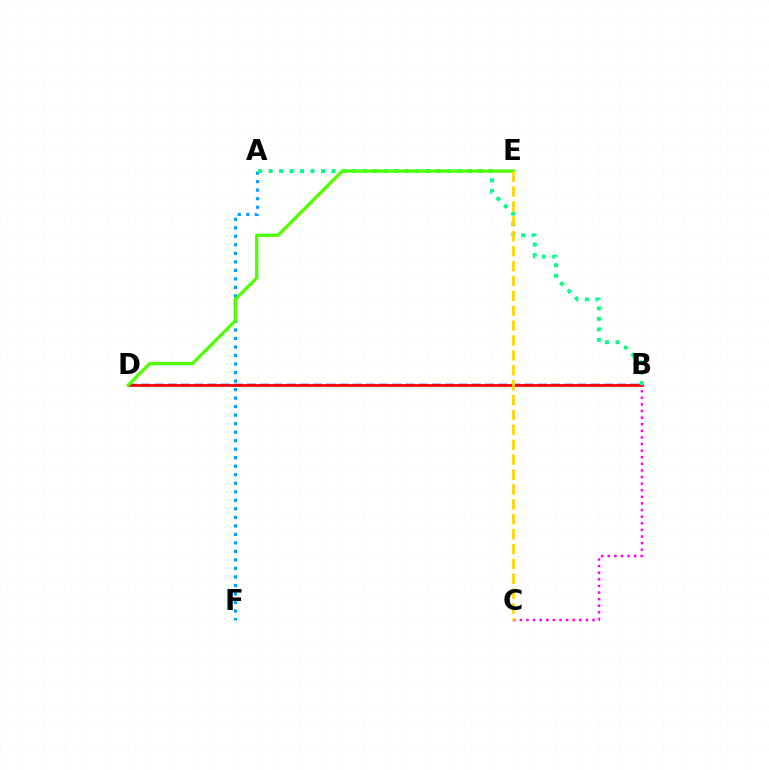{('A', 'F'): [{'color': '#009eff', 'line_style': 'dotted', 'thickness': 2.31}], ('B', 'D'): [{'color': '#3700ff', 'line_style': 'dashed', 'thickness': 1.8}, {'color': '#ff0000', 'line_style': 'solid', 'thickness': 1.95}], ('A', 'B'): [{'color': '#00ff86', 'line_style': 'dotted', 'thickness': 2.85}], ('D', 'E'): [{'color': '#4fff00', 'line_style': 'solid', 'thickness': 2.38}], ('B', 'C'): [{'color': '#ff00ed', 'line_style': 'dotted', 'thickness': 1.79}], ('C', 'E'): [{'color': '#ffd500', 'line_style': 'dashed', 'thickness': 2.02}]}